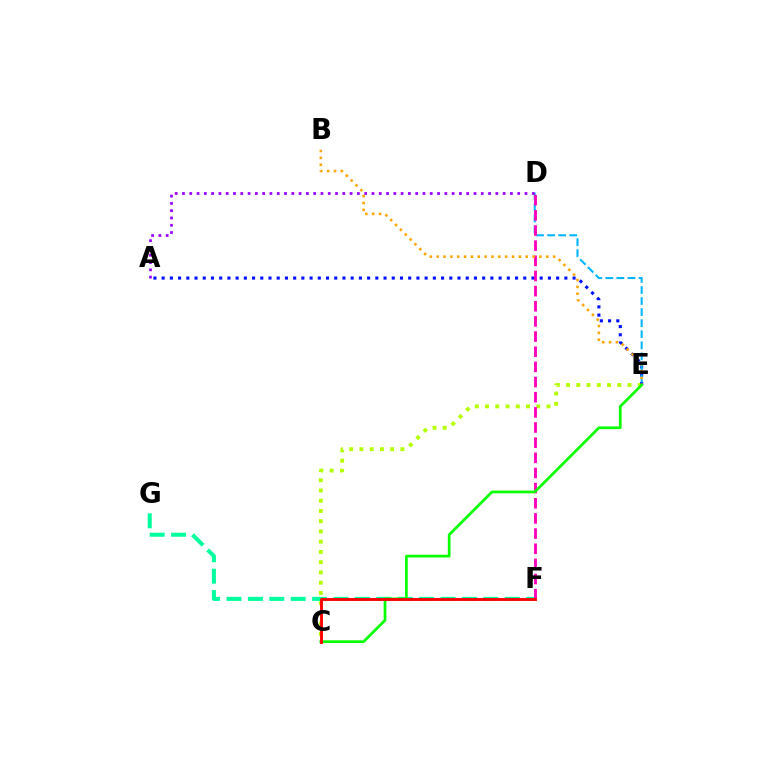{('C', 'E'): [{'color': '#b3ff00', 'line_style': 'dotted', 'thickness': 2.78}, {'color': '#08ff00', 'line_style': 'solid', 'thickness': 1.95}], ('A', 'E'): [{'color': '#0010ff', 'line_style': 'dotted', 'thickness': 2.23}], ('F', 'G'): [{'color': '#00ff9d', 'line_style': 'dashed', 'thickness': 2.91}], ('D', 'E'): [{'color': '#00b5ff', 'line_style': 'dashed', 'thickness': 1.5}], ('D', 'F'): [{'color': '#ff00bd', 'line_style': 'dashed', 'thickness': 2.06}], ('A', 'D'): [{'color': '#9b00ff', 'line_style': 'dotted', 'thickness': 1.98}], ('B', 'E'): [{'color': '#ffa500', 'line_style': 'dotted', 'thickness': 1.86}], ('C', 'F'): [{'color': '#ff0000', 'line_style': 'solid', 'thickness': 2.07}]}